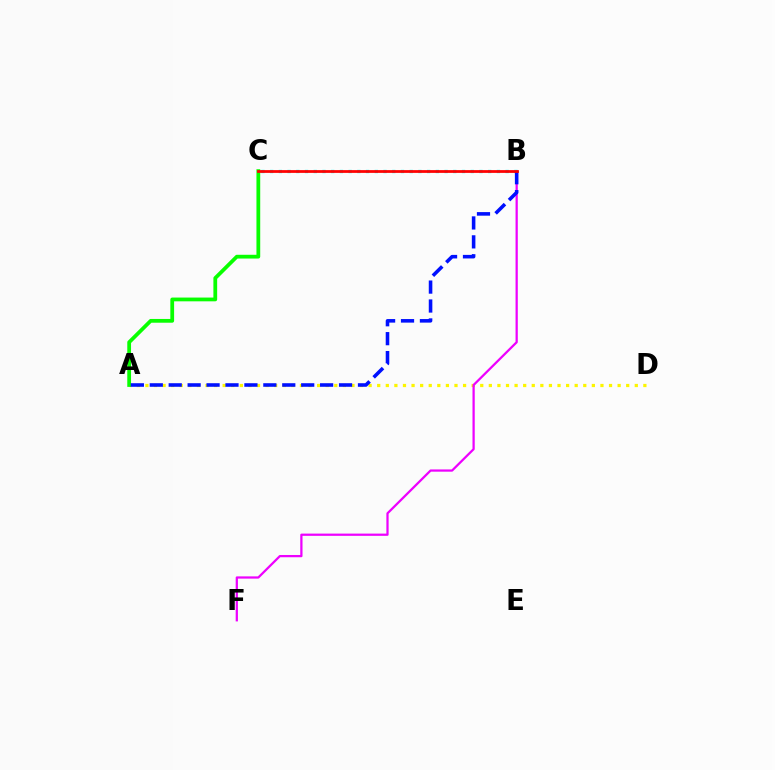{('A', 'D'): [{'color': '#fcf500', 'line_style': 'dotted', 'thickness': 2.33}], ('A', 'C'): [{'color': '#08ff00', 'line_style': 'solid', 'thickness': 2.71}], ('B', 'F'): [{'color': '#ee00ff', 'line_style': 'solid', 'thickness': 1.62}], ('B', 'C'): [{'color': '#00fff6', 'line_style': 'dotted', 'thickness': 2.37}, {'color': '#ff0000', 'line_style': 'solid', 'thickness': 1.99}], ('A', 'B'): [{'color': '#0010ff', 'line_style': 'dashed', 'thickness': 2.57}]}